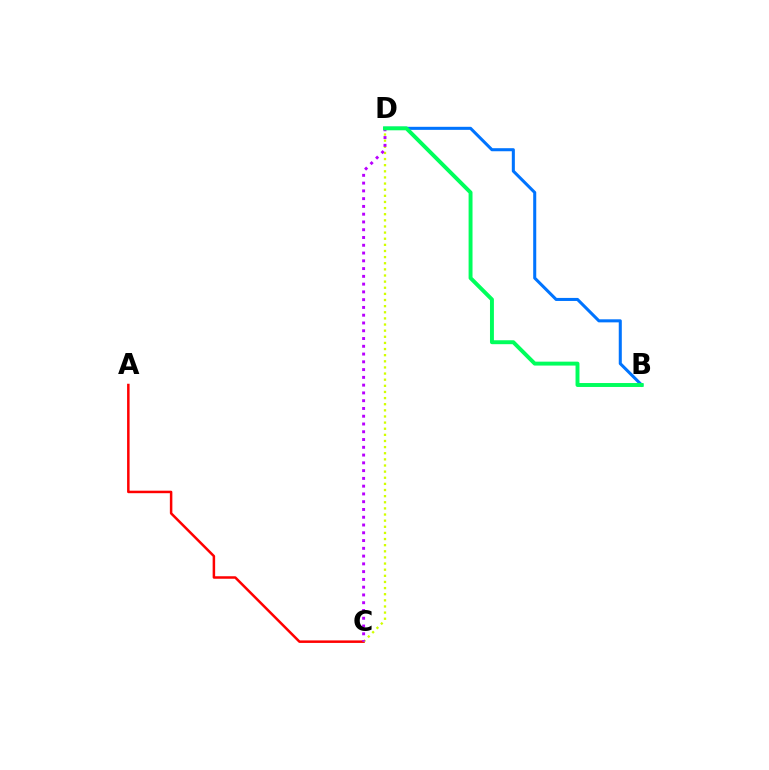{('A', 'C'): [{'color': '#ff0000', 'line_style': 'solid', 'thickness': 1.8}], ('B', 'D'): [{'color': '#0074ff', 'line_style': 'solid', 'thickness': 2.19}, {'color': '#00ff5c', 'line_style': 'solid', 'thickness': 2.83}], ('C', 'D'): [{'color': '#d1ff00', 'line_style': 'dotted', 'thickness': 1.67}, {'color': '#b900ff', 'line_style': 'dotted', 'thickness': 2.11}]}